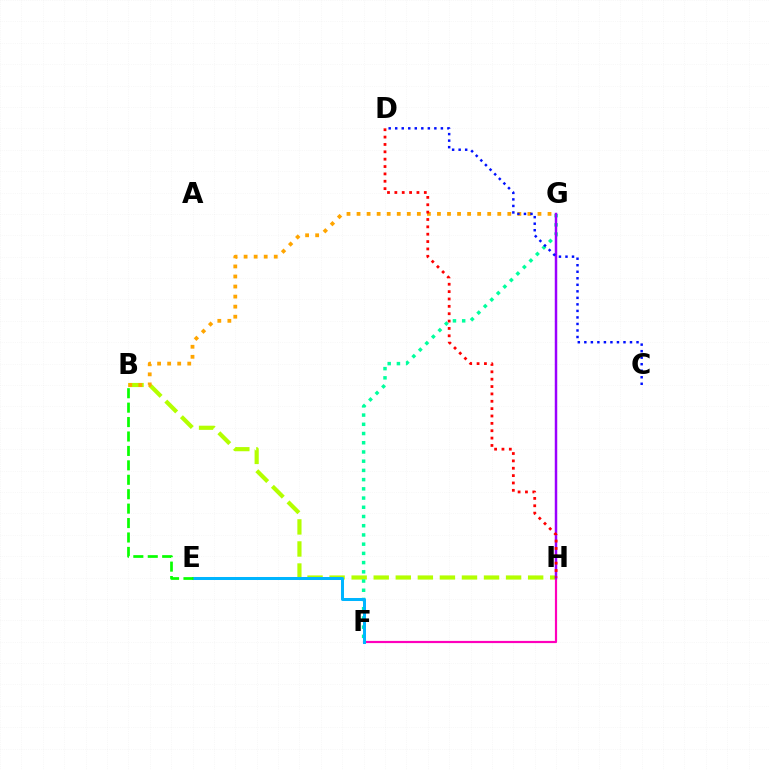{('B', 'H'): [{'color': '#b3ff00', 'line_style': 'dashed', 'thickness': 3.0}], ('F', 'H'): [{'color': '#ff00bd', 'line_style': 'solid', 'thickness': 1.57}], ('B', 'G'): [{'color': '#ffa500', 'line_style': 'dotted', 'thickness': 2.73}], ('F', 'G'): [{'color': '#00ff9d', 'line_style': 'dotted', 'thickness': 2.5}], ('G', 'H'): [{'color': '#9b00ff', 'line_style': 'solid', 'thickness': 1.78}], ('E', 'F'): [{'color': '#00b5ff', 'line_style': 'solid', 'thickness': 2.17}], ('C', 'D'): [{'color': '#0010ff', 'line_style': 'dotted', 'thickness': 1.77}], ('D', 'H'): [{'color': '#ff0000', 'line_style': 'dotted', 'thickness': 2.0}], ('B', 'E'): [{'color': '#08ff00', 'line_style': 'dashed', 'thickness': 1.96}]}